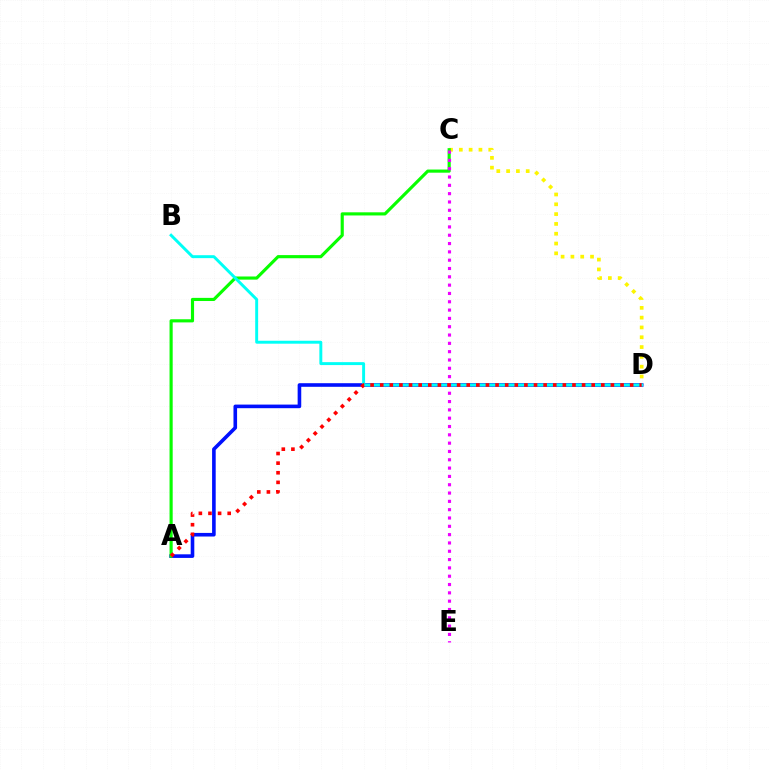{('C', 'D'): [{'color': '#fcf500', 'line_style': 'dotted', 'thickness': 2.67}], ('A', 'D'): [{'color': '#0010ff', 'line_style': 'solid', 'thickness': 2.6}, {'color': '#ff0000', 'line_style': 'dotted', 'thickness': 2.61}], ('A', 'C'): [{'color': '#08ff00', 'line_style': 'solid', 'thickness': 2.26}], ('B', 'D'): [{'color': '#00fff6', 'line_style': 'solid', 'thickness': 2.12}], ('C', 'E'): [{'color': '#ee00ff', 'line_style': 'dotted', 'thickness': 2.26}]}